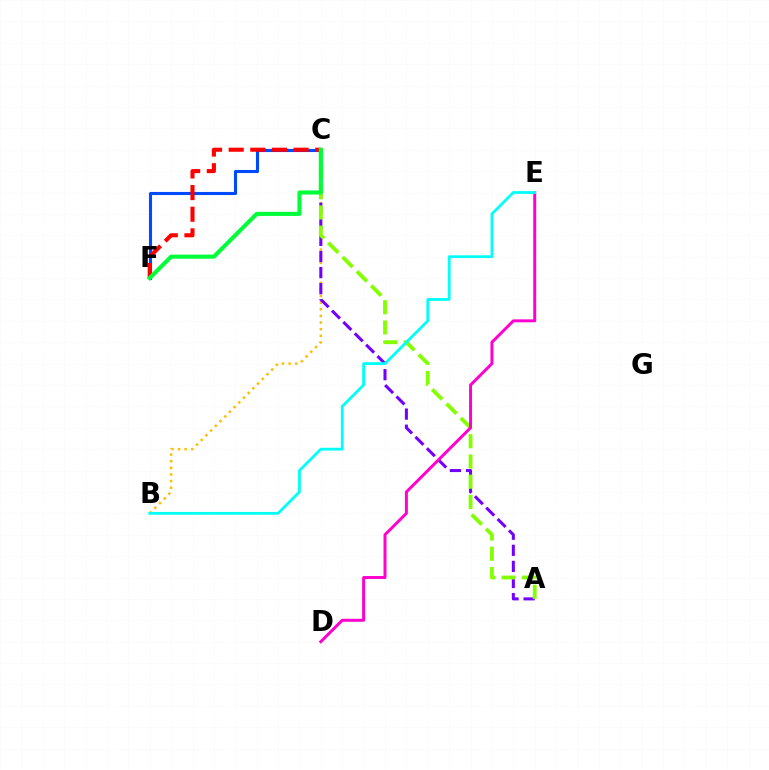{('C', 'F'): [{'color': '#004bff', 'line_style': 'solid', 'thickness': 2.23}, {'color': '#ff0000', 'line_style': 'dashed', 'thickness': 2.94}, {'color': '#00ff39', 'line_style': 'solid', 'thickness': 2.93}], ('B', 'C'): [{'color': '#ffbd00', 'line_style': 'dotted', 'thickness': 1.8}], ('A', 'C'): [{'color': '#7200ff', 'line_style': 'dashed', 'thickness': 2.19}, {'color': '#84ff00', 'line_style': 'dashed', 'thickness': 2.75}], ('D', 'E'): [{'color': '#ff00cf', 'line_style': 'solid', 'thickness': 2.14}], ('B', 'E'): [{'color': '#00fff6', 'line_style': 'solid', 'thickness': 2.01}]}